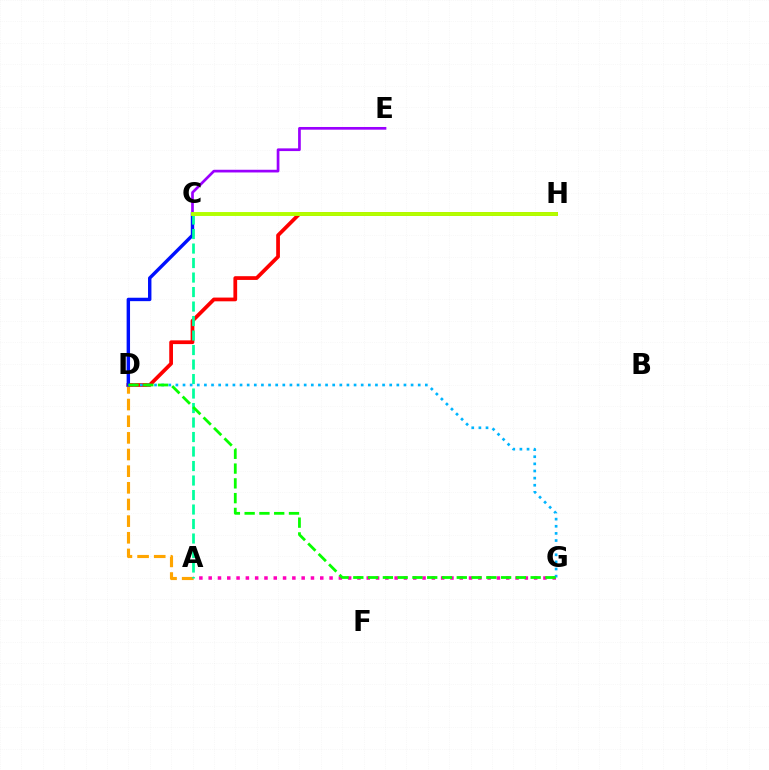{('A', 'G'): [{'color': '#ff00bd', 'line_style': 'dotted', 'thickness': 2.53}], ('C', 'E'): [{'color': '#9b00ff', 'line_style': 'solid', 'thickness': 1.95}], ('D', 'H'): [{'color': '#ff0000', 'line_style': 'solid', 'thickness': 2.69}], ('A', 'D'): [{'color': '#ffa500', 'line_style': 'dashed', 'thickness': 2.26}], ('C', 'D'): [{'color': '#0010ff', 'line_style': 'solid', 'thickness': 2.46}], ('A', 'C'): [{'color': '#00ff9d', 'line_style': 'dashed', 'thickness': 1.97}], ('D', 'G'): [{'color': '#00b5ff', 'line_style': 'dotted', 'thickness': 1.94}, {'color': '#08ff00', 'line_style': 'dashed', 'thickness': 2.01}], ('C', 'H'): [{'color': '#b3ff00', 'line_style': 'solid', 'thickness': 2.82}]}